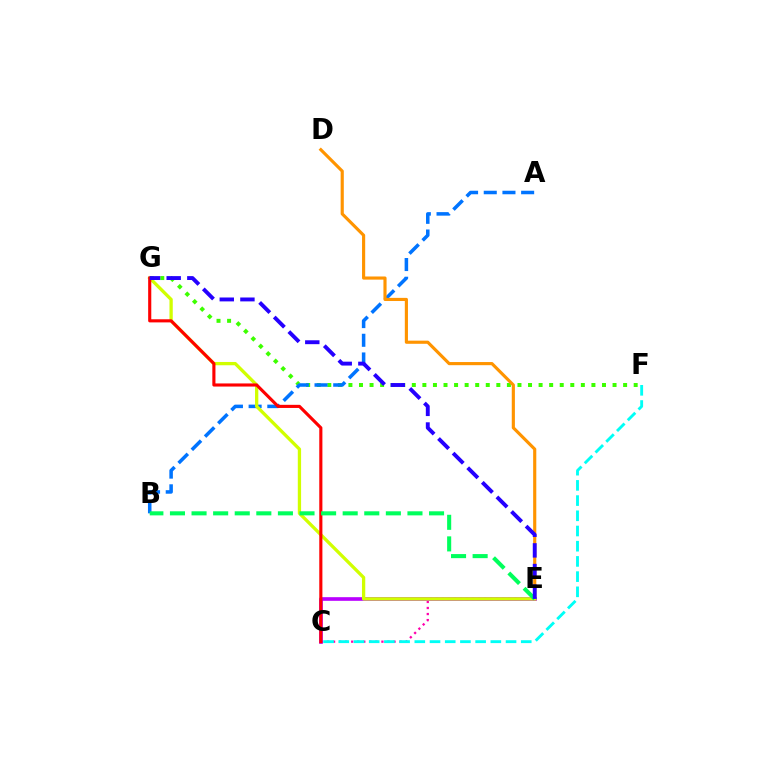{('F', 'G'): [{'color': '#3dff00', 'line_style': 'dotted', 'thickness': 2.87}], ('A', 'B'): [{'color': '#0074ff', 'line_style': 'dashed', 'thickness': 2.54}], ('D', 'E'): [{'color': '#ff9400', 'line_style': 'solid', 'thickness': 2.26}], ('C', 'E'): [{'color': '#ff00ac', 'line_style': 'dotted', 'thickness': 1.64}, {'color': '#b900ff', 'line_style': 'solid', 'thickness': 2.63}], ('C', 'F'): [{'color': '#00fff6', 'line_style': 'dashed', 'thickness': 2.07}], ('E', 'G'): [{'color': '#d1ff00', 'line_style': 'solid', 'thickness': 2.37}, {'color': '#2500ff', 'line_style': 'dashed', 'thickness': 2.8}], ('C', 'G'): [{'color': '#ff0000', 'line_style': 'solid', 'thickness': 2.25}], ('B', 'E'): [{'color': '#00ff5c', 'line_style': 'dashed', 'thickness': 2.93}]}